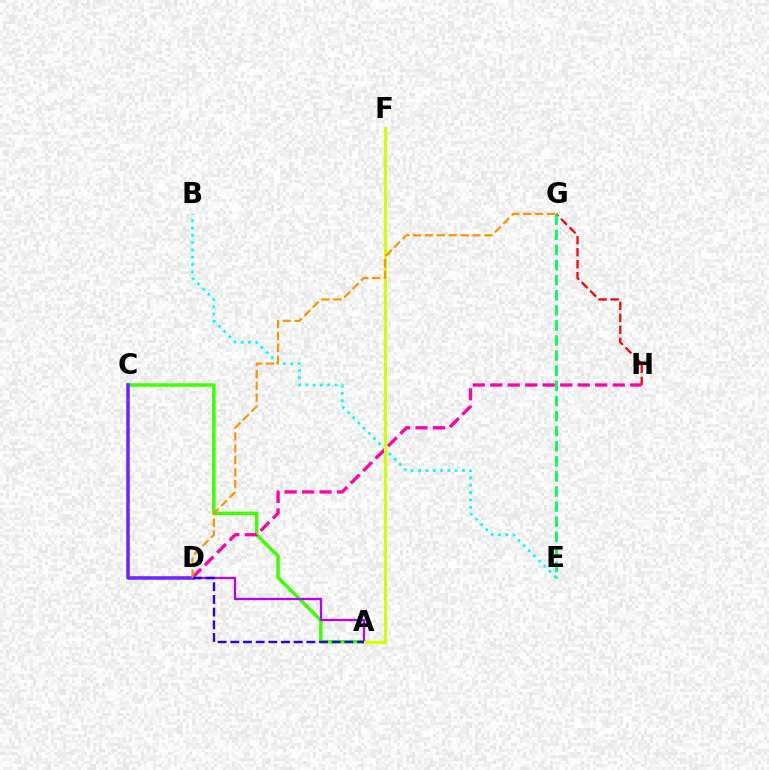{('B', 'E'): [{'color': '#00fff6', 'line_style': 'dotted', 'thickness': 1.98}], ('A', 'C'): [{'color': '#3dff00', 'line_style': 'solid', 'thickness': 2.5}, {'color': '#b900ff', 'line_style': 'solid', 'thickness': 1.64}], ('C', 'D'): [{'color': '#0074ff', 'line_style': 'solid', 'thickness': 2.62}], ('G', 'H'): [{'color': '#ff0000', 'line_style': 'dashed', 'thickness': 1.63}], ('E', 'G'): [{'color': '#00ff5c', 'line_style': 'dashed', 'thickness': 2.05}], ('D', 'H'): [{'color': '#ff00ac', 'line_style': 'dashed', 'thickness': 2.38}], ('A', 'F'): [{'color': '#d1ff00', 'line_style': 'solid', 'thickness': 2.25}], ('A', 'D'): [{'color': '#2500ff', 'line_style': 'dashed', 'thickness': 1.72}], ('D', 'G'): [{'color': '#ff9400', 'line_style': 'dashed', 'thickness': 1.62}]}